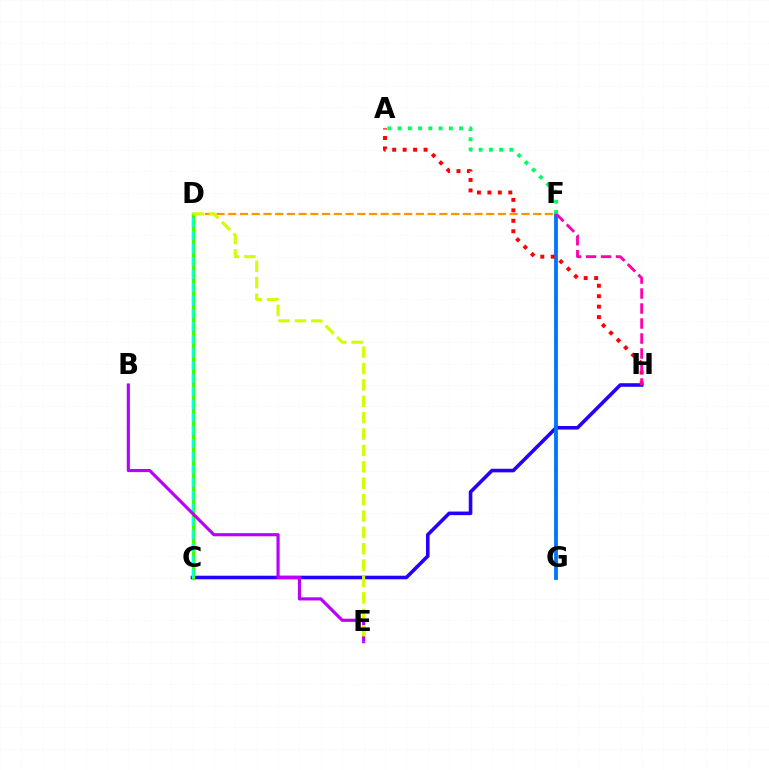{('C', 'H'): [{'color': '#2500ff', 'line_style': 'solid', 'thickness': 2.58}], ('F', 'G'): [{'color': '#0074ff', 'line_style': 'solid', 'thickness': 2.75}], ('A', 'H'): [{'color': '#ff0000', 'line_style': 'dotted', 'thickness': 2.84}], ('D', 'F'): [{'color': '#ff9400', 'line_style': 'dashed', 'thickness': 1.59}], ('F', 'H'): [{'color': '#ff00ac', 'line_style': 'dashed', 'thickness': 2.04}], ('C', 'D'): [{'color': '#3dff00', 'line_style': 'solid', 'thickness': 2.38}, {'color': '#00fff6', 'line_style': 'dashed', 'thickness': 1.77}], ('B', 'E'): [{'color': '#b900ff', 'line_style': 'solid', 'thickness': 2.27}], ('D', 'E'): [{'color': '#d1ff00', 'line_style': 'dashed', 'thickness': 2.23}], ('A', 'F'): [{'color': '#00ff5c', 'line_style': 'dotted', 'thickness': 2.78}]}